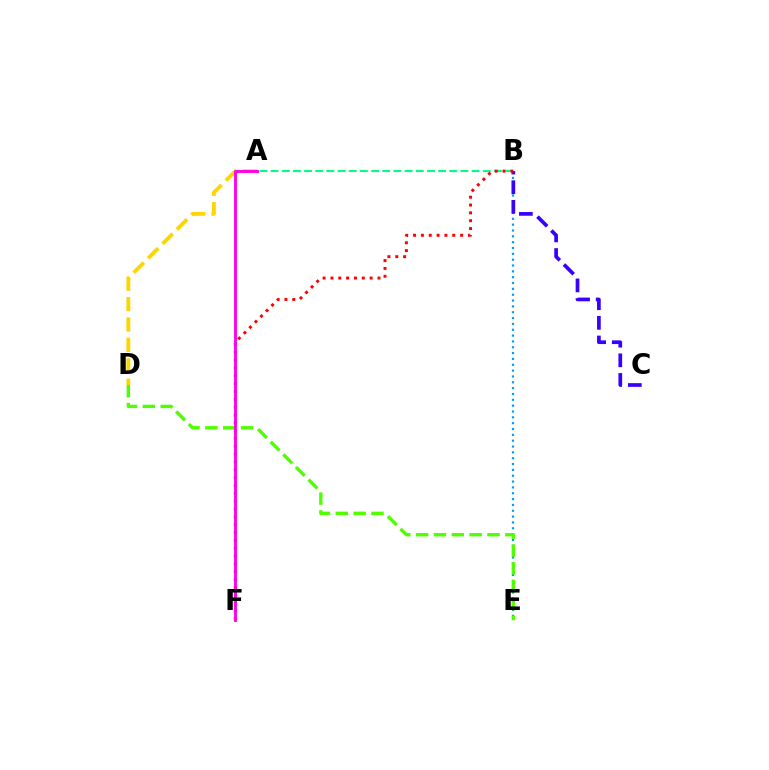{('B', 'E'): [{'color': '#009eff', 'line_style': 'dotted', 'thickness': 1.59}], ('A', 'D'): [{'color': '#ffd500', 'line_style': 'dashed', 'thickness': 2.77}], ('D', 'E'): [{'color': '#4fff00', 'line_style': 'dashed', 'thickness': 2.42}], ('B', 'C'): [{'color': '#3700ff', 'line_style': 'dashed', 'thickness': 2.66}], ('A', 'B'): [{'color': '#00ff86', 'line_style': 'dashed', 'thickness': 1.52}], ('B', 'F'): [{'color': '#ff0000', 'line_style': 'dotted', 'thickness': 2.13}], ('A', 'F'): [{'color': '#ff00ed', 'line_style': 'solid', 'thickness': 2.07}]}